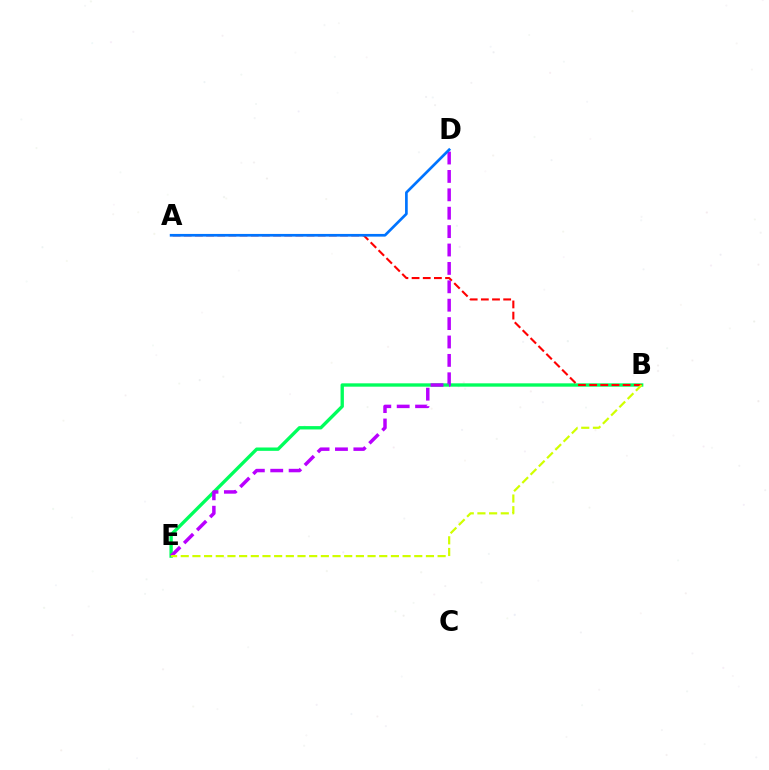{('B', 'E'): [{'color': '#00ff5c', 'line_style': 'solid', 'thickness': 2.41}, {'color': '#d1ff00', 'line_style': 'dashed', 'thickness': 1.59}], ('A', 'B'): [{'color': '#ff0000', 'line_style': 'dashed', 'thickness': 1.52}], ('D', 'E'): [{'color': '#b900ff', 'line_style': 'dashed', 'thickness': 2.5}], ('A', 'D'): [{'color': '#0074ff', 'line_style': 'solid', 'thickness': 1.93}]}